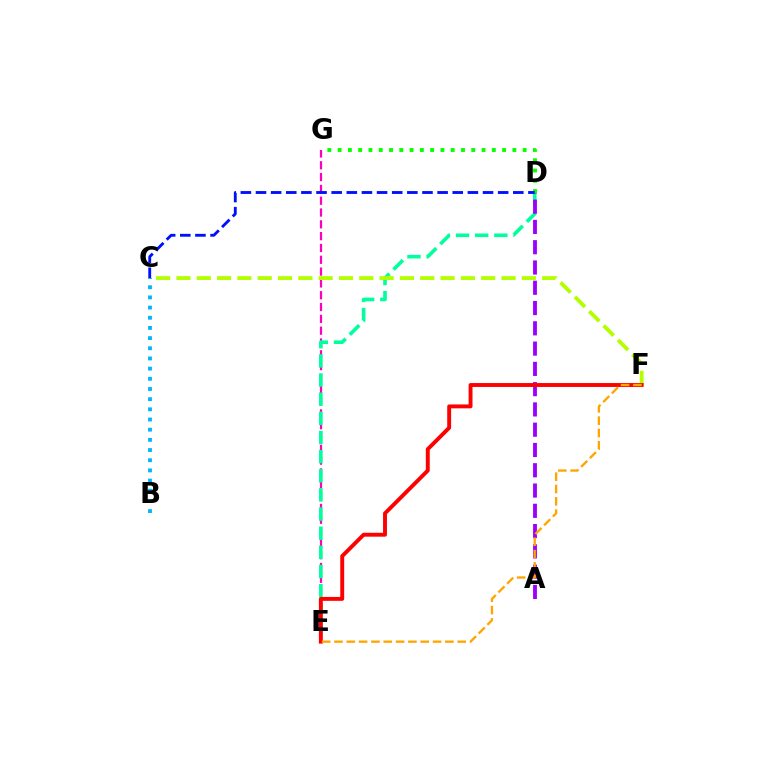{('E', 'G'): [{'color': '#ff00bd', 'line_style': 'dashed', 'thickness': 1.61}], ('B', 'C'): [{'color': '#00b5ff', 'line_style': 'dotted', 'thickness': 2.76}], ('D', 'E'): [{'color': '#00ff9d', 'line_style': 'dashed', 'thickness': 2.6}], ('A', 'D'): [{'color': '#9b00ff', 'line_style': 'dashed', 'thickness': 2.75}], ('C', 'F'): [{'color': '#b3ff00', 'line_style': 'dashed', 'thickness': 2.76}], ('E', 'F'): [{'color': '#ff0000', 'line_style': 'solid', 'thickness': 2.81}, {'color': '#ffa500', 'line_style': 'dashed', 'thickness': 1.67}], ('D', 'G'): [{'color': '#08ff00', 'line_style': 'dotted', 'thickness': 2.79}], ('C', 'D'): [{'color': '#0010ff', 'line_style': 'dashed', 'thickness': 2.06}]}